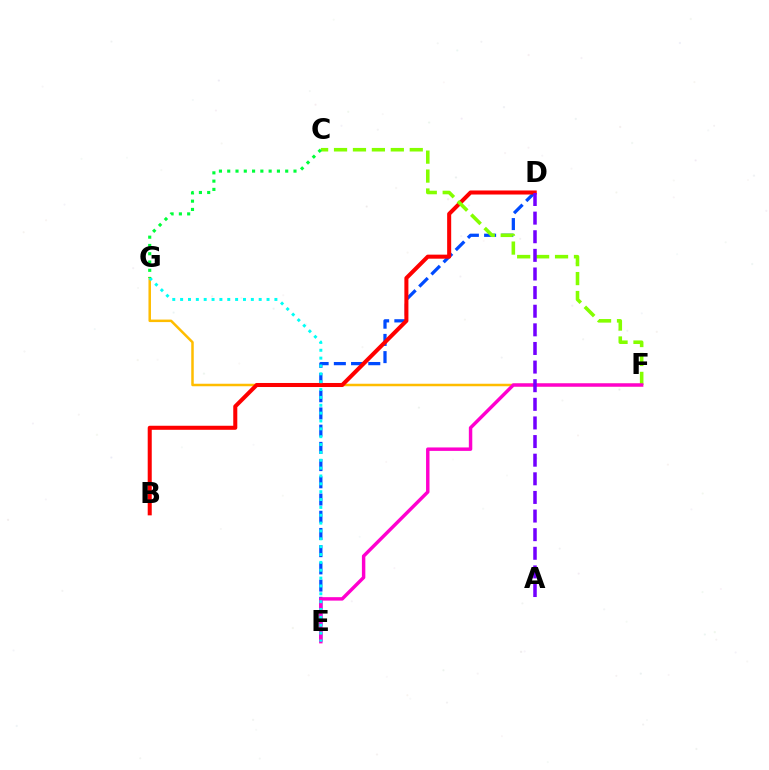{('D', 'E'): [{'color': '#004bff', 'line_style': 'dashed', 'thickness': 2.34}], ('F', 'G'): [{'color': '#ffbd00', 'line_style': 'solid', 'thickness': 1.81}], ('B', 'D'): [{'color': '#ff0000', 'line_style': 'solid', 'thickness': 2.91}], ('C', 'F'): [{'color': '#84ff00', 'line_style': 'dashed', 'thickness': 2.57}], ('E', 'F'): [{'color': '#ff00cf', 'line_style': 'solid', 'thickness': 2.48}], ('A', 'D'): [{'color': '#7200ff', 'line_style': 'dashed', 'thickness': 2.53}], ('E', 'G'): [{'color': '#00fff6', 'line_style': 'dotted', 'thickness': 2.13}], ('C', 'G'): [{'color': '#00ff39', 'line_style': 'dotted', 'thickness': 2.25}]}